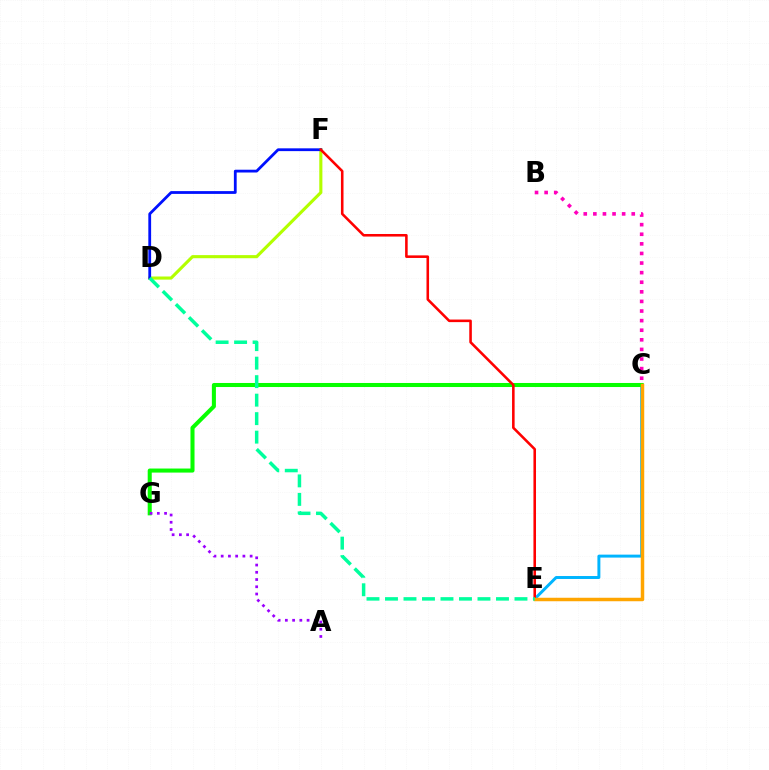{('D', 'F'): [{'color': '#b3ff00', 'line_style': 'solid', 'thickness': 2.24}, {'color': '#0010ff', 'line_style': 'solid', 'thickness': 2.01}], ('C', 'E'): [{'color': '#00b5ff', 'line_style': 'solid', 'thickness': 2.13}, {'color': '#ffa500', 'line_style': 'solid', 'thickness': 2.51}], ('C', 'G'): [{'color': '#08ff00', 'line_style': 'solid', 'thickness': 2.92}], ('E', 'F'): [{'color': '#ff0000', 'line_style': 'solid', 'thickness': 1.85}], ('B', 'C'): [{'color': '#ff00bd', 'line_style': 'dotted', 'thickness': 2.61}], ('D', 'E'): [{'color': '#00ff9d', 'line_style': 'dashed', 'thickness': 2.51}], ('A', 'G'): [{'color': '#9b00ff', 'line_style': 'dotted', 'thickness': 1.97}]}